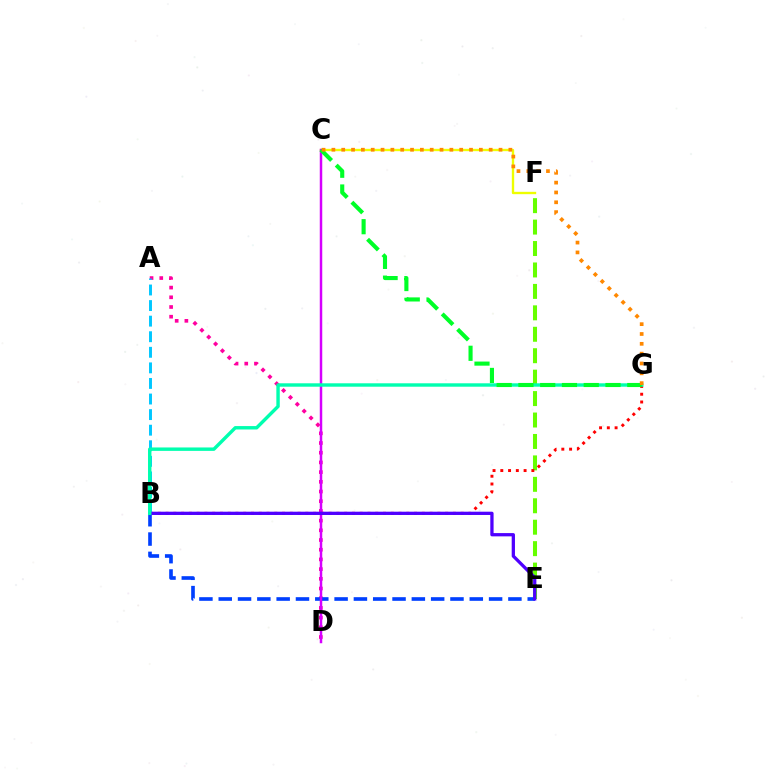{('C', 'F'): [{'color': '#eeff00', 'line_style': 'solid', 'thickness': 1.7}], ('E', 'F'): [{'color': '#66ff00', 'line_style': 'dashed', 'thickness': 2.91}], ('A', 'D'): [{'color': '#ff00a0', 'line_style': 'dotted', 'thickness': 2.64}], ('B', 'E'): [{'color': '#003fff', 'line_style': 'dashed', 'thickness': 2.62}, {'color': '#4f00ff', 'line_style': 'solid', 'thickness': 2.36}], ('C', 'D'): [{'color': '#d600ff', 'line_style': 'solid', 'thickness': 1.79}], ('B', 'G'): [{'color': '#ff0000', 'line_style': 'dotted', 'thickness': 2.11}, {'color': '#00ffaf', 'line_style': 'solid', 'thickness': 2.46}], ('A', 'B'): [{'color': '#00c7ff', 'line_style': 'dashed', 'thickness': 2.12}], ('C', 'G'): [{'color': '#00ff27', 'line_style': 'dashed', 'thickness': 2.96}, {'color': '#ff8800', 'line_style': 'dotted', 'thickness': 2.67}]}